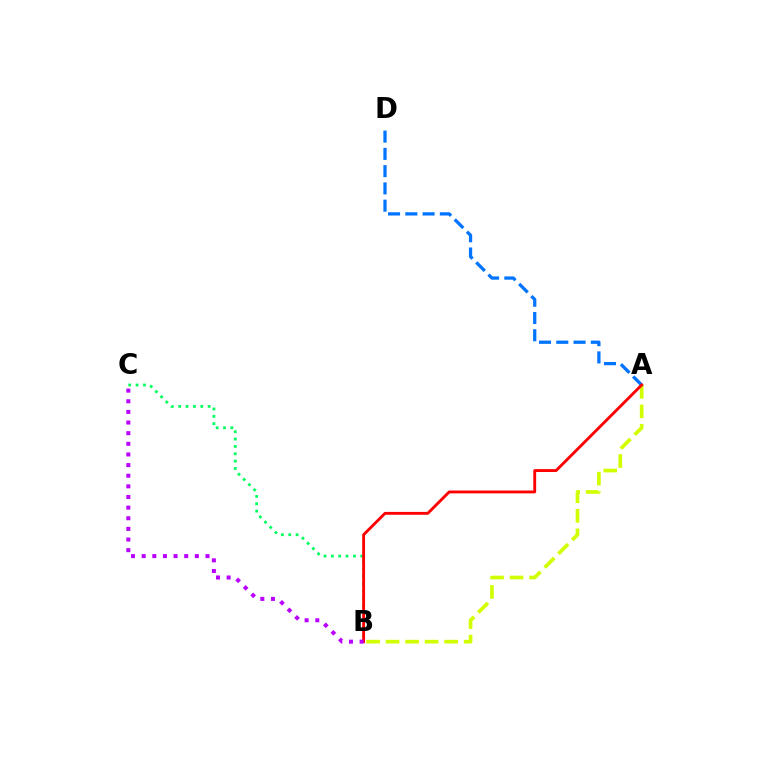{('B', 'C'): [{'color': '#00ff5c', 'line_style': 'dotted', 'thickness': 2.0}, {'color': '#b900ff', 'line_style': 'dotted', 'thickness': 2.89}], ('A', 'B'): [{'color': '#d1ff00', 'line_style': 'dashed', 'thickness': 2.65}, {'color': '#ff0000', 'line_style': 'solid', 'thickness': 2.06}], ('A', 'D'): [{'color': '#0074ff', 'line_style': 'dashed', 'thickness': 2.35}]}